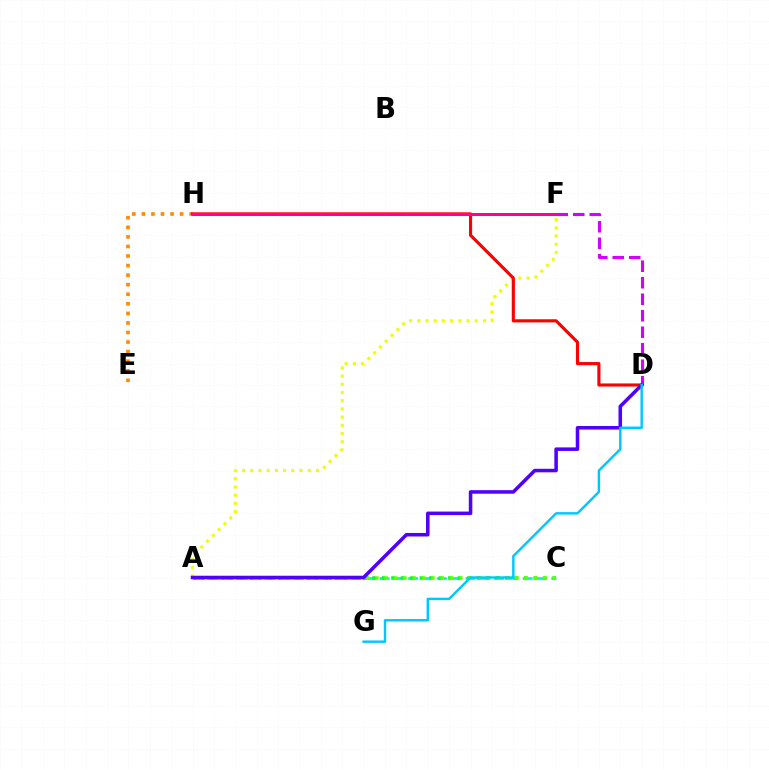{('E', 'H'): [{'color': '#ff8800', 'line_style': 'dotted', 'thickness': 2.6}], ('A', 'C'): [{'color': '#00ffaf', 'line_style': 'dashed', 'thickness': 1.94}, {'color': '#00ff27', 'line_style': 'dotted', 'thickness': 2.58}, {'color': '#66ff00', 'line_style': 'dotted', 'thickness': 2.54}], ('A', 'F'): [{'color': '#eeff00', 'line_style': 'dotted', 'thickness': 2.23}], ('D', 'F'): [{'color': '#d600ff', 'line_style': 'dashed', 'thickness': 2.24}], ('F', 'H'): [{'color': '#003fff', 'line_style': 'solid', 'thickness': 2.03}, {'color': '#ff00a0', 'line_style': 'solid', 'thickness': 2.12}], ('D', 'H'): [{'color': '#ff0000', 'line_style': 'solid', 'thickness': 2.26}], ('A', 'D'): [{'color': '#4f00ff', 'line_style': 'solid', 'thickness': 2.54}], ('D', 'G'): [{'color': '#00c7ff', 'line_style': 'solid', 'thickness': 1.75}]}